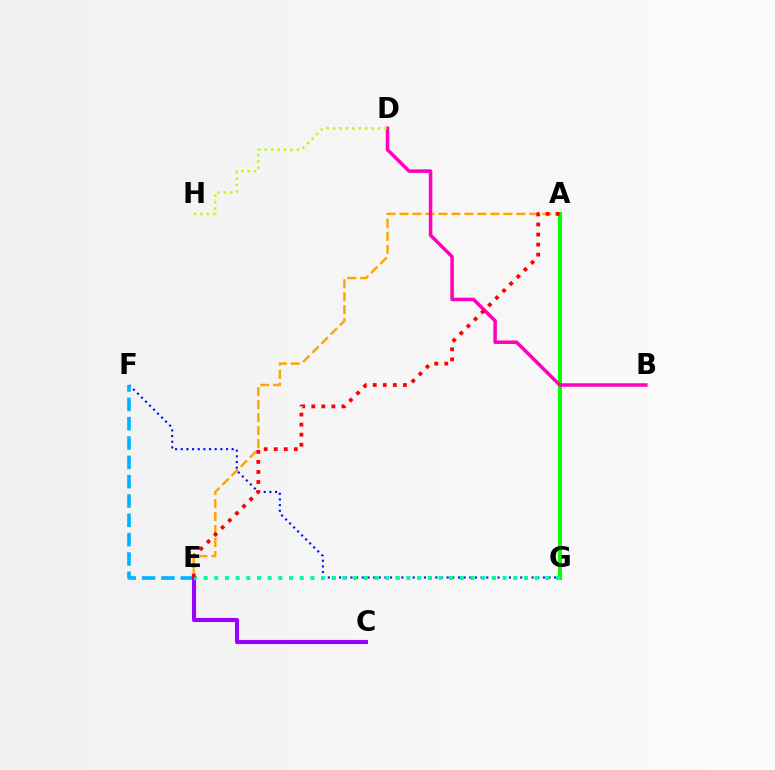{('F', 'G'): [{'color': '#0010ff', 'line_style': 'dotted', 'thickness': 1.54}], ('E', 'F'): [{'color': '#00b5ff', 'line_style': 'dashed', 'thickness': 2.62}], ('A', 'E'): [{'color': '#ffa500', 'line_style': 'dashed', 'thickness': 1.76}, {'color': '#ff0000', 'line_style': 'dotted', 'thickness': 2.73}], ('A', 'G'): [{'color': '#08ff00', 'line_style': 'solid', 'thickness': 2.86}], ('B', 'D'): [{'color': '#ff00bd', 'line_style': 'solid', 'thickness': 2.53}], ('C', 'E'): [{'color': '#9b00ff', 'line_style': 'solid', 'thickness': 2.94}], ('E', 'G'): [{'color': '#00ff9d', 'line_style': 'dotted', 'thickness': 2.9}], ('D', 'H'): [{'color': '#b3ff00', 'line_style': 'dotted', 'thickness': 1.75}]}